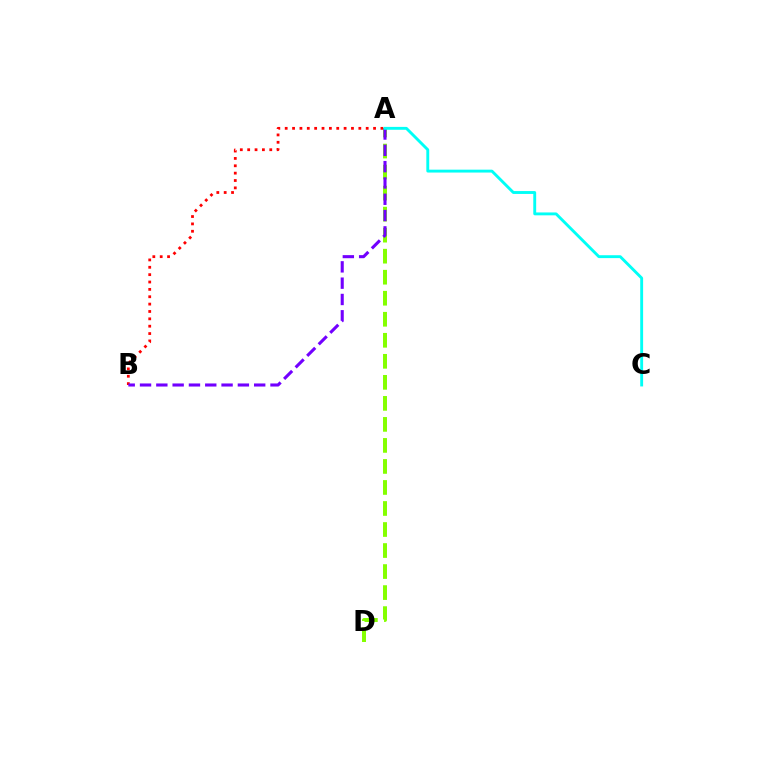{('A', 'D'): [{'color': '#84ff00', 'line_style': 'dashed', 'thickness': 2.86}], ('A', 'B'): [{'color': '#ff0000', 'line_style': 'dotted', 'thickness': 2.0}, {'color': '#7200ff', 'line_style': 'dashed', 'thickness': 2.22}], ('A', 'C'): [{'color': '#00fff6', 'line_style': 'solid', 'thickness': 2.08}]}